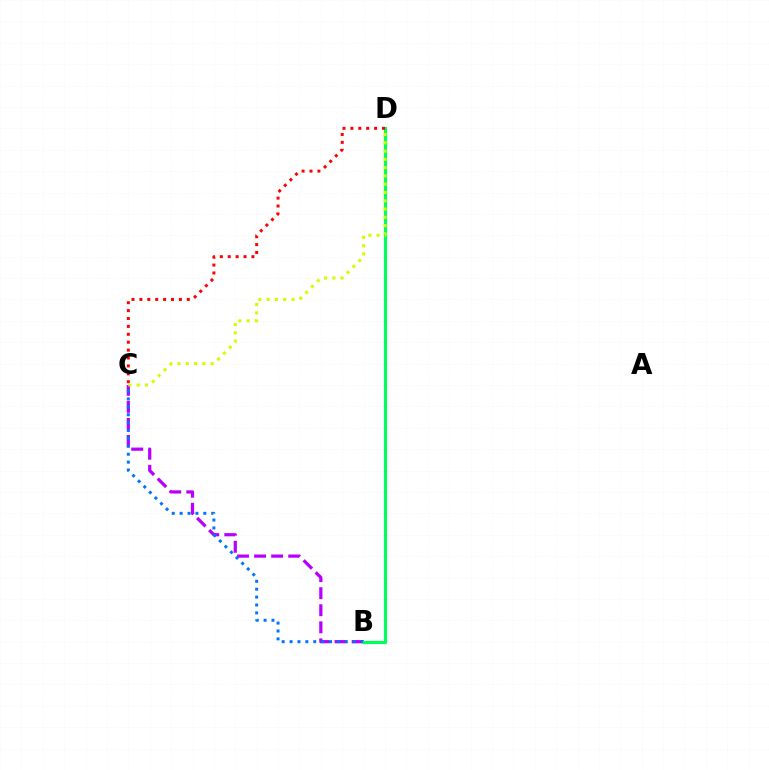{('B', 'C'): [{'color': '#b900ff', 'line_style': 'dashed', 'thickness': 2.32}, {'color': '#0074ff', 'line_style': 'dotted', 'thickness': 2.15}], ('B', 'D'): [{'color': '#00ff5c', 'line_style': 'solid', 'thickness': 2.3}], ('C', 'D'): [{'color': '#ff0000', 'line_style': 'dotted', 'thickness': 2.15}, {'color': '#d1ff00', 'line_style': 'dotted', 'thickness': 2.25}]}